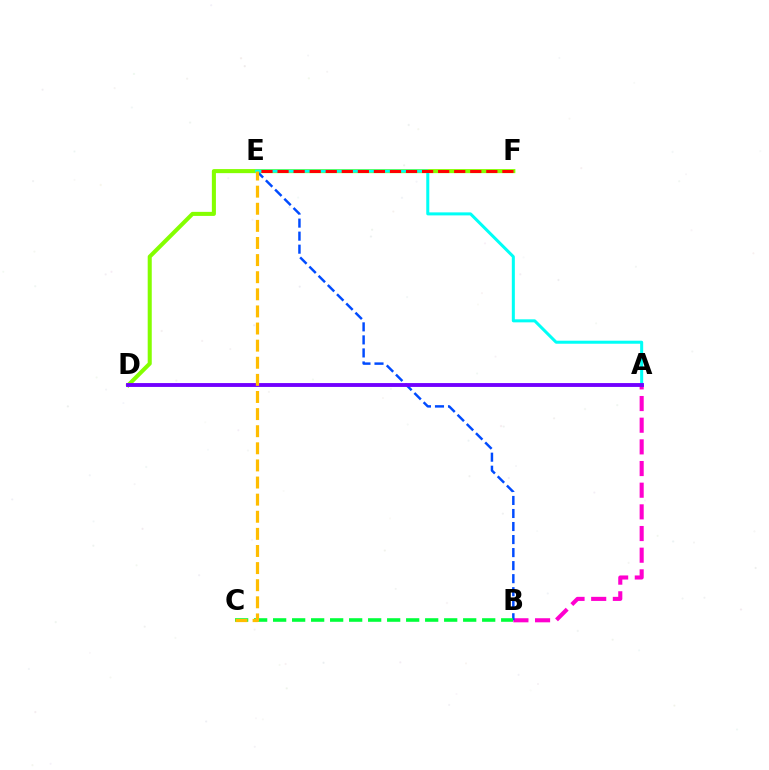{('D', 'F'): [{'color': '#84ff00', 'line_style': 'solid', 'thickness': 2.92}], ('A', 'B'): [{'color': '#ff00cf', 'line_style': 'dashed', 'thickness': 2.94}], ('B', 'E'): [{'color': '#004bff', 'line_style': 'dashed', 'thickness': 1.77}], ('A', 'E'): [{'color': '#00fff6', 'line_style': 'solid', 'thickness': 2.18}], ('E', 'F'): [{'color': '#ff0000', 'line_style': 'dashed', 'thickness': 2.18}], ('B', 'C'): [{'color': '#00ff39', 'line_style': 'dashed', 'thickness': 2.58}], ('A', 'D'): [{'color': '#7200ff', 'line_style': 'solid', 'thickness': 2.78}], ('C', 'E'): [{'color': '#ffbd00', 'line_style': 'dashed', 'thickness': 2.32}]}